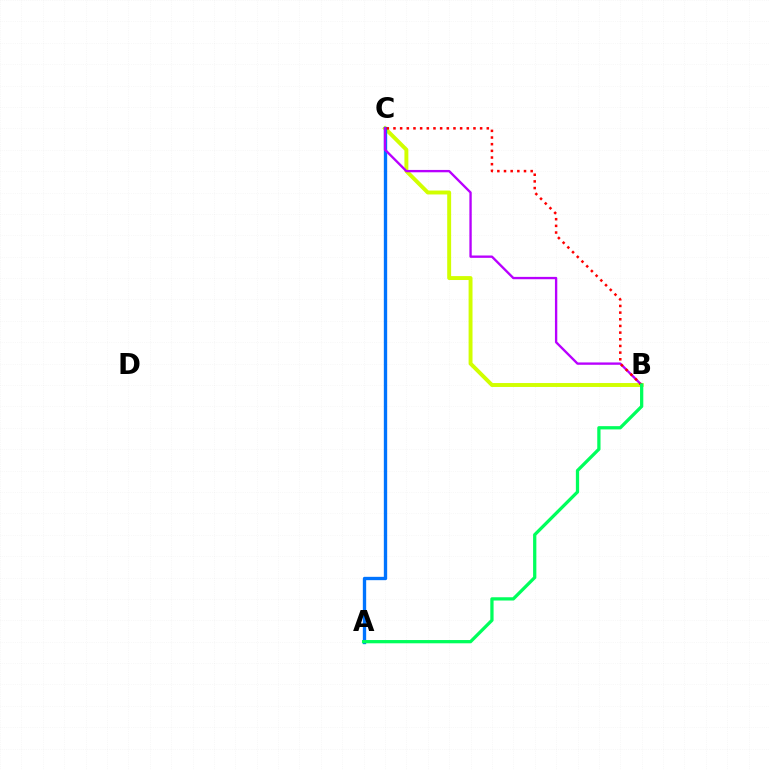{('B', 'C'): [{'color': '#d1ff00', 'line_style': 'solid', 'thickness': 2.82}, {'color': '#b900ff', 'line_style': 'solid', 'thickness': 1.69}, {'color': '#ff0000', 'line_style': 'dotted', 'thickness': 1.81}], ('A', 'C'): [{'color': '#0074ff', 'line_style': 'solid', 'thickness': 2.41}], ('A', 'B'): [{'color': '#00ff5c', 'line_style': 'solid', 'thickness': 2.35}]}